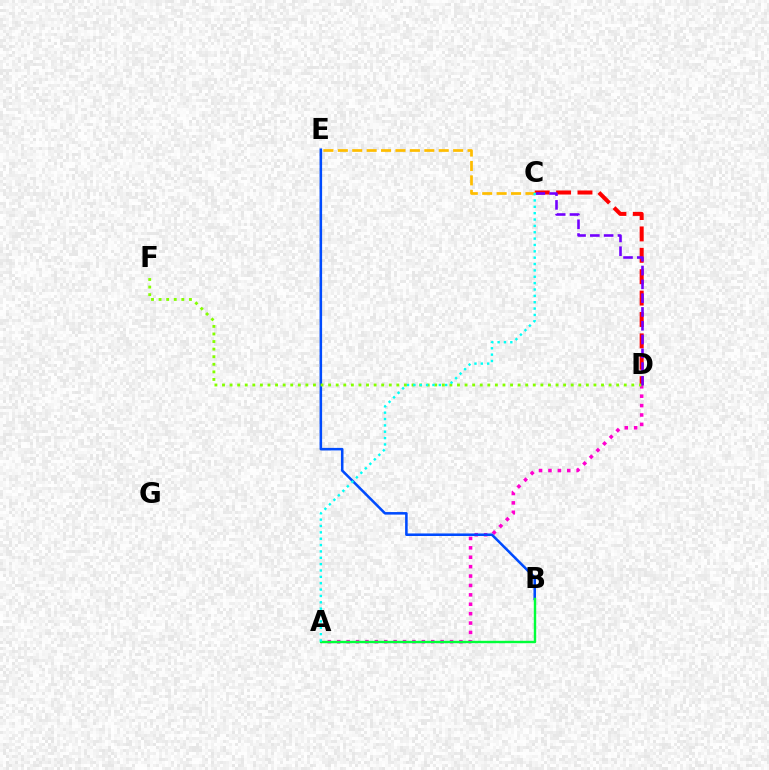{('A', 'D'): [{'color': '#ff00cf', 'line_style': 'dotted', 'thickness': 2.55}], ('C', 'D'): [{'color': '#ff0000', 'line_style': 'dashed', 'thickness': 2.91}, {'color': '#7200ff', 'line_style': 'dashed', 'thickness': 1.87}], ('B', 'E'): [{'color': '#004bff', 'line_style': 'solid', 'thickness': 1.83}], ('A', 'B'): [{'color': '#00ff39', 'line_style': 'solid', 'thickness': 1.74}], ('D', 'F'): [{'color': '#84ff00', 'line_style': 'dotted', 'thickness': 2.06}], ('C', 'E'): [{'color': '#ffbd00', 'line_style': 'dashed', 'thickness': 1.96}], ('A', 'C'): [{'color': '#00fff6', 'line_style': 'dotted', 'thickness': 1.73}]}